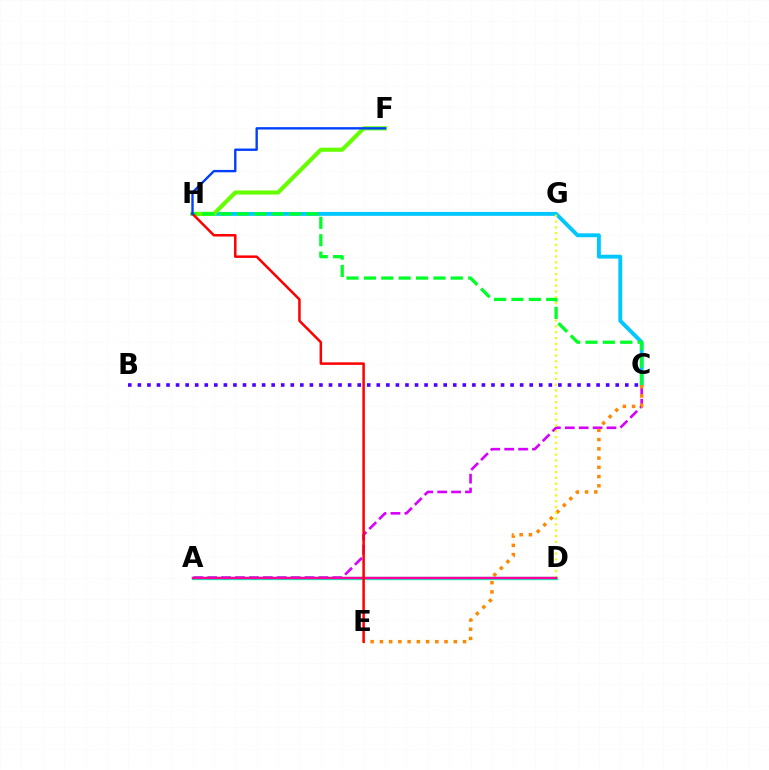{('A', 'C'): [{'color': '#d600ff', 'line_style': 'dashed', 'thickness': 1.89}], ('C', 'H'): [{'color': '#00c7ff', 'line_style': 'solid', 'thickness': 2.8}, {'color': '#00ff27', 'line_style': 'dashed', 'thickness': 2.36}], ('C', 'E'): [{'color': '#ff8800', 'line_style': 'dotted', 'thickness': 2.51}], ('A', 'D'): [{'color': '#00ffaf', 'line_style': 'solid', 'thickness': 2.41}, {'color': '#ff00a0', 'line_style': 'solid', 'thickness': 1.74}], ('D', 'G'): [{'color': '#eeff00', 'line_style': 'dotted', 'thickness': 1.58}], ('B', 'C'): [{'color': '#4f00ff', 'line_style': 'dotted', 'thickness': 2.6}], ('F', 'H'): [{'color': '#66ff00', 'line_style': 'solid', 'thickness': 2.97}, {'color': '#003fff', 'line_style': 'solid', 'thickness': 1.7}], ('E', 'H'): [{'color': '#ff0000', 'line_style': 'solid', 'thickness': 1.81}]}